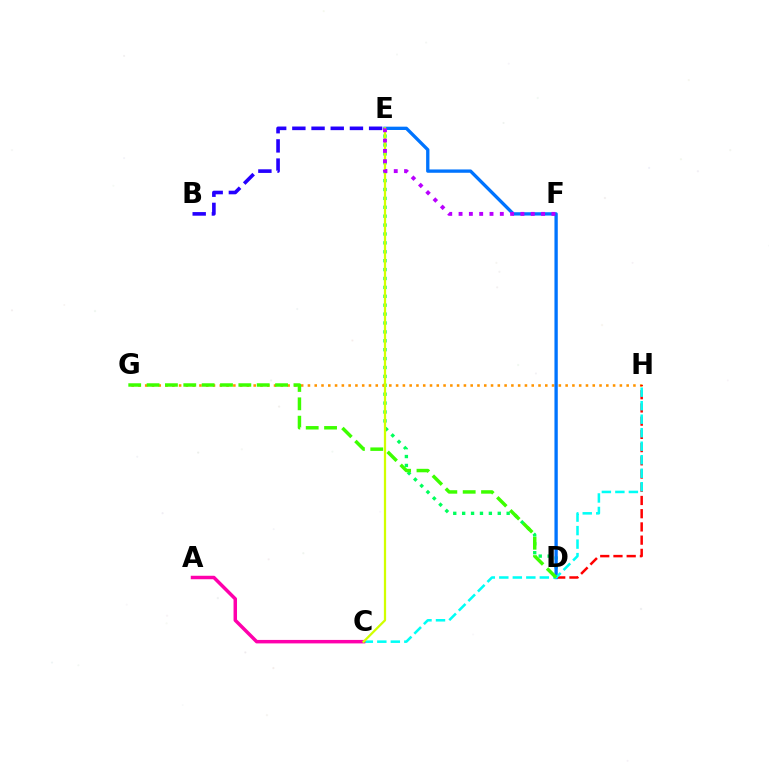{('D', 'E'): [{'color': '#00ff5c', 'line_style': 'dotted', 'thickness': 2.42}, {'color': '#0074ff', 'line_style': 'solid', 'thickness': 2.39}], ('B', 'E'): [{'color': '#2500ff', 'line_style': 'dashed', 'thickness': 2.61}], ('G', 'H'): [{'color': '#ff9400', 'line_style': 'dotted', 'thickness': 1.84}], ('D', 'H'): [{'color': '#ff0000', 'line_style': 'dashed', 'thickness': 1.8}], ('C', 'H'): [{'color': '#00fff6', 'line_style': 'dashed', 'thickness': 1.83}], ('A', 'C'): [{'color': '#ff00ac', 'line_style': 'solid', 'thickness': 2.5}], ('C', 'E'): [{'color': '#d1ff00', 'line_style': 'solid', 'thickness': 1.62}], ('D', 'G'): [{'color': '#3dff00', 'line_style': 'dashed', 'thickness': 2.49}], ('E', 'F'): [{'color': '#b900ff', 'line_style': 'dotted', 'thickness': 2.8}]}